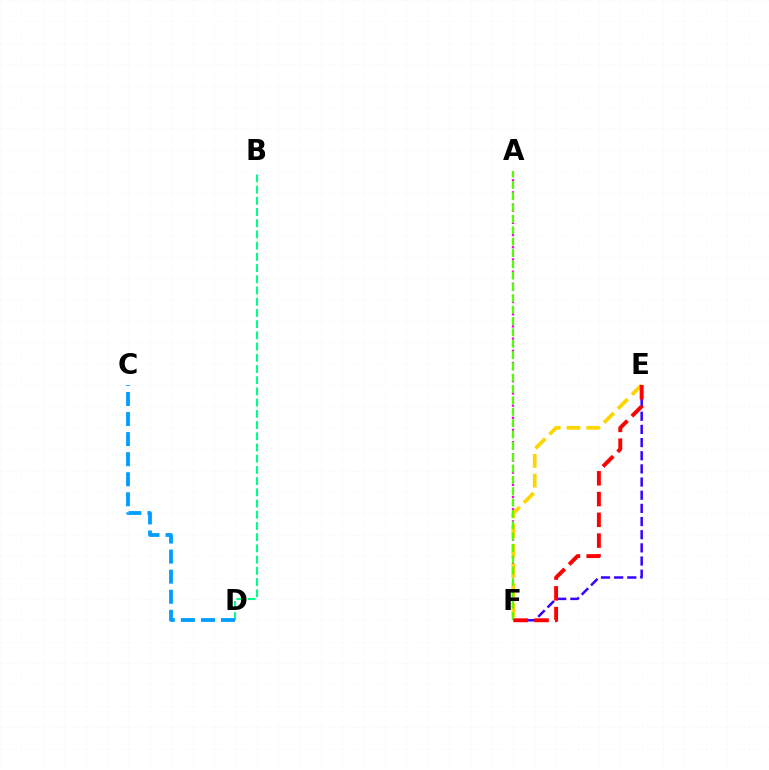{('A', 'F'): [{'color': '#ff00ed', 'line_style': 'dotted', 'thickness': 1.66}, {'color': '#4fff00', 'line_style': 'dashed', 'thickness': 1.54}], ('B', 'D'): [{'color': '#00ff86', 'line_style': 'dashed', 'thickness': 1.52}], ('E', 'F'): [{'color': '#ffd500', 'line_style': 'dashed', 'thickness': 2.68}, {'color': '#3700ff', 'line_style': 'dashed', 'thickness': 1.79}, {'color': '#ff0000', 'line_style': 'dashed', 'thickness': 2.82}], ('C', 'D'): [{'color': '#009eff', 'line_style': 'dashed', 'thickness': 2.73}]}